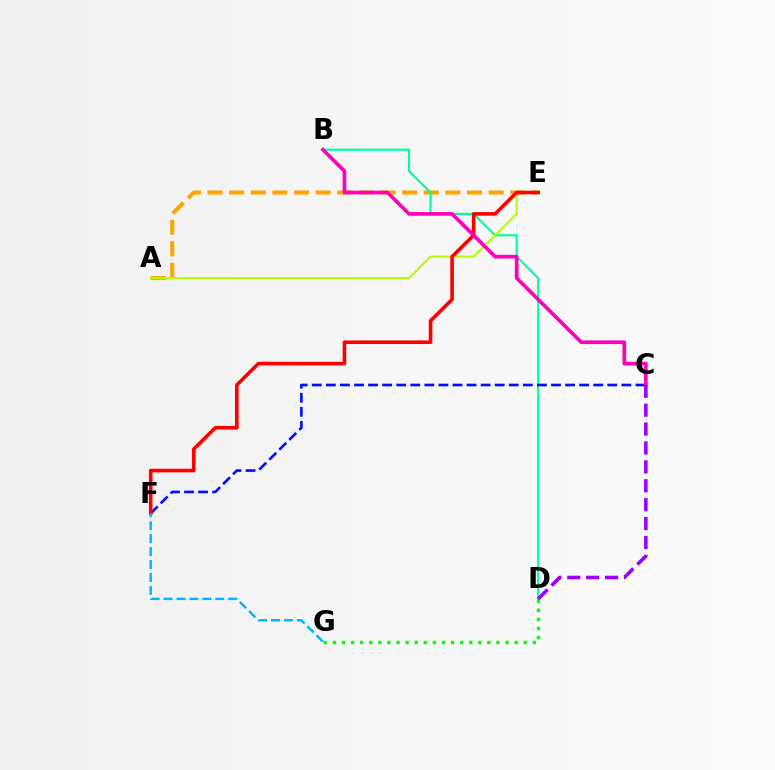{('A', 'E'): [{'color': '#ffa500', 'line_style': 'dashed', 'thickness': 2.94}, {'color': '#b3ff00', 'line_style': 'solid', 'thickness': 1.52}], ('B', 'D'): [{'color': '#00ff9d', 'line_style': 'solid', 'thickness': 1.57}], ('C', 'F'): [{'color': '#0010ff', 'line_style': 'dashed', 'thickness': 1.91}], ('E', 'F'): [{'color': '#ff0000', 'line_style': 'solid', 'thickness': 2.59}], ('B', 'C'): [{'color': '#ff00bd', 'line_style': 'solid', 'thickness': 2.65}], ('D', 'G'): [{'color': '#08ff00', 'line_style': 'dotted', 'thickness': 2.47}], ('F', 'G'): [{'color': '#00b5ff', 'line_style': 'dashed', 'thickness': 1.76}], ('C', 'D'): [{'color': '#9b00ff', 'line_style': 'dashed', 'thickness': 2.57}]}